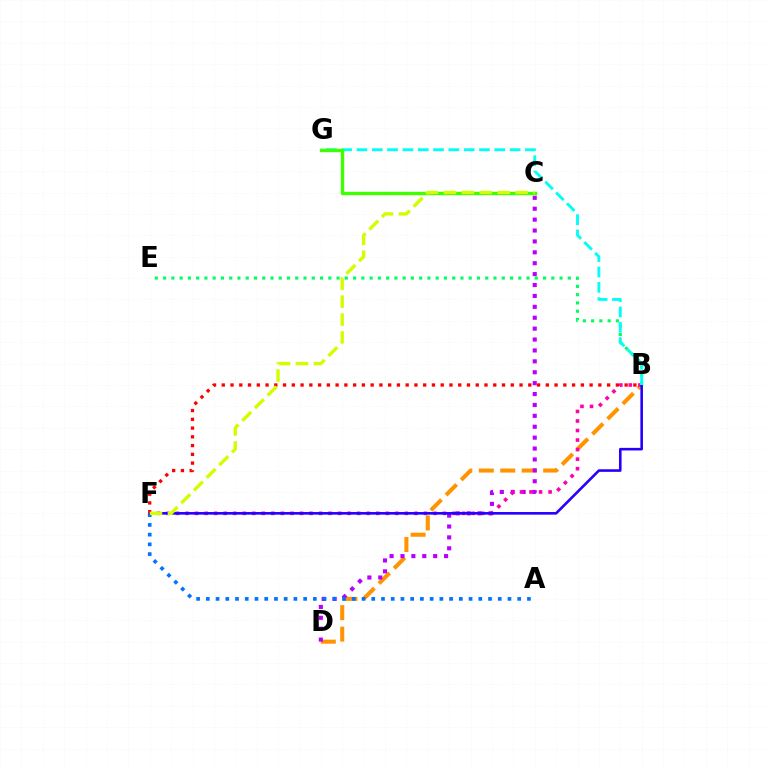{('B', 'D'): [{'color': '#ff9400', 'line_style': 'dashed', 'thickness': 2.92}], ('C', 'D'): [{'color': '#b900ff', 'line_style': 'dotted', 'thickness': 2.96}], ('B', 'F'): [{'color': '#ff00ac', 'line_style': 'dotted', 'thickness': 2.59}, {'color': '#2500ff', 'line_style': 'solid', 'thickness': 1.87}, {'color': '#ff0000', 'line_style': 'dotted', 'thickness': 2.38}], ('A', 'F'): [{'color': '#0074ff', 'line_style': 'dotted', 'thickness': 2.64}], ('B', 'E'): [{'color': '#00ff5c', 'line_style': 'dotted', 'thickness': 2.24}], ('B', 'G'): [{'color': '#00fff6', 'line_style': 'dashed', 'thickness': 2.08}], ('C', 'G'): [{'color': '#3dff00', 'line_style': 'solid', 'thickness': 2.42}], ('C', 'F'): [{'color': '#d1ff00', 'line_style': 'dashed', 'thickness': 2.44}]}